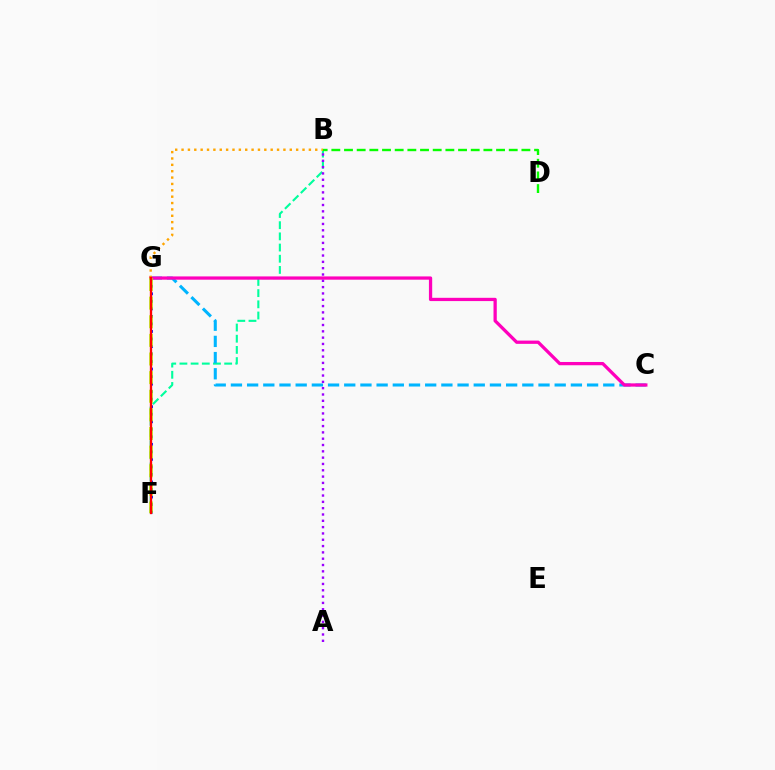{('B', 'F'): [{'color': '#00ff9d', 'line_style': 'dashed', 'thickness': 1.52}], ('F', 'G'): [{'color': '#0010ff', 'line_style': 'dotted', 'thickness': 2.04}, {'color': '#b3ff00', 'line_style': 'dashed', 'thickness': 2.53}, {'color': '#ff0000', 'line_style': 'solid', 'thickness': 1.67}], ('C', 'G'): [{'color': '#00b5ff', 'line_style': 'dashed', 'thickness': 2.2}, {'color': '#ff00bd', 'line_style': 'solid', 'thickness': 2.35}], ('B', 'D'): [{'color': '#08ff00', 'line_style': 'dashed', 'thickness': 1.72}], ('B', 'G'): [{'color': '#ffa500', 'line_style': 'dotted', 'thickness': 1.73}], ('A', 'B'): [{'color': '#9b00ff', 'line_style': 'dotted', 'thickness': 1.72}]}